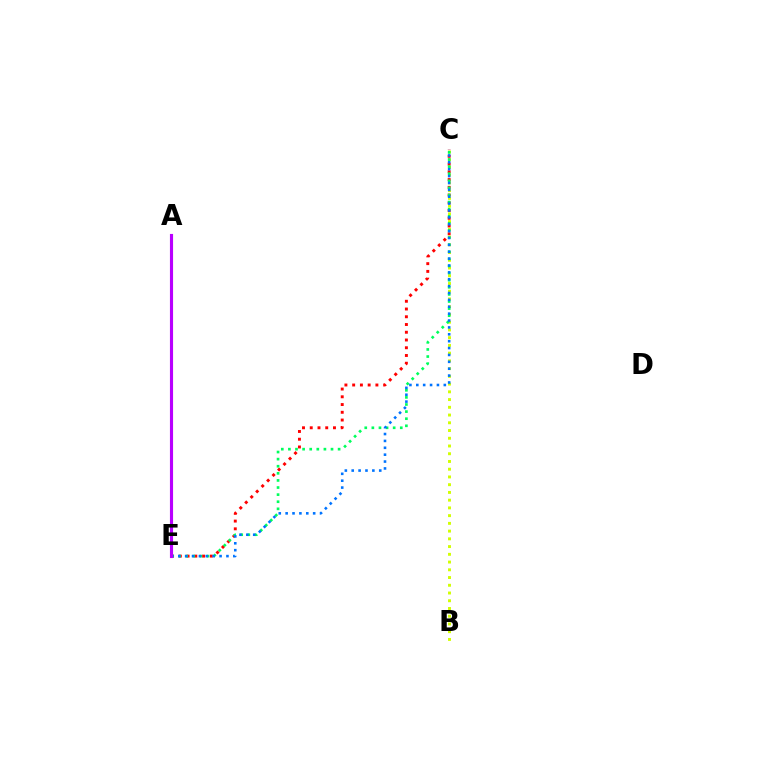{('C', 'E'): [{'color': '#ff0000', 'line_style': 'dotted', 'thickness': 2.1}, {'color': '#00ff5c', 'line_style': 'dotted', 'thickness': 1.93}, {'color': '#0074ff', 'line_style': 'dotted', 'thickness': 1.87}], ('B', 'C'): [{'color': '#d1ff00', 'line_style': 'dotted', 'thickness': 2.1}], ('A', 'E'): [{'color': '#b900ff', 'line_style': 'solid', 'thickness': 2.25}]}